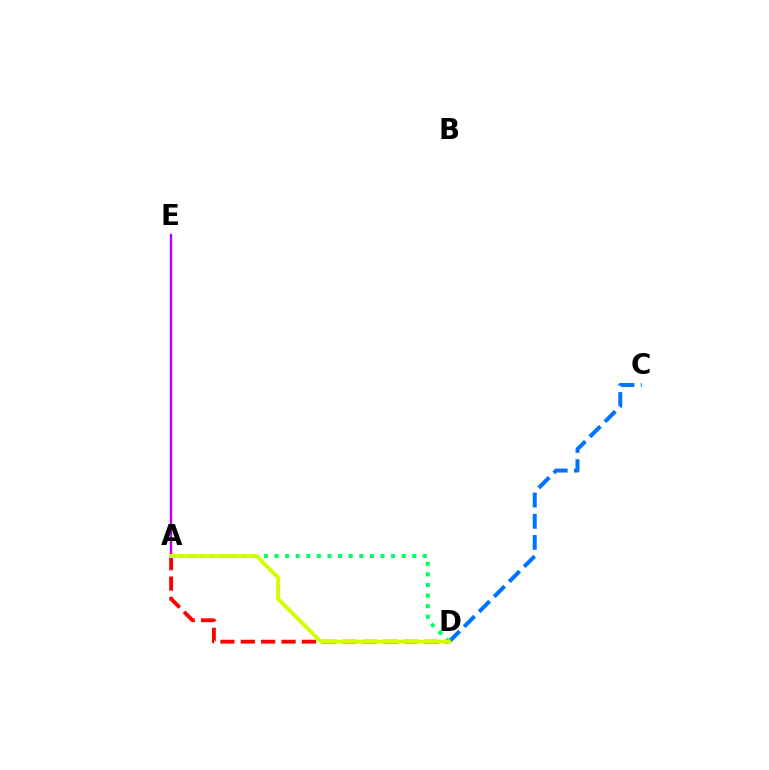{('A', 'E'): [{'color': '#b900ff', 'line_style': 'solid', 'thickness': 1.73}], ('A', 'D'): [{'color': '#ff0000', 'line_style': 'dashed', 'thickness': 2.77}, {'color': '#00ff5c', 'line_style': 'dotted', 'thickness': 2.88}, {'color': '#d1ff00', 'line_style': 'solid', 'thickness': 2.79}], ('C', 'D'): [{'color': '#0074ff', 'line_style': 'dashed', 'thickness': 2.88}]}